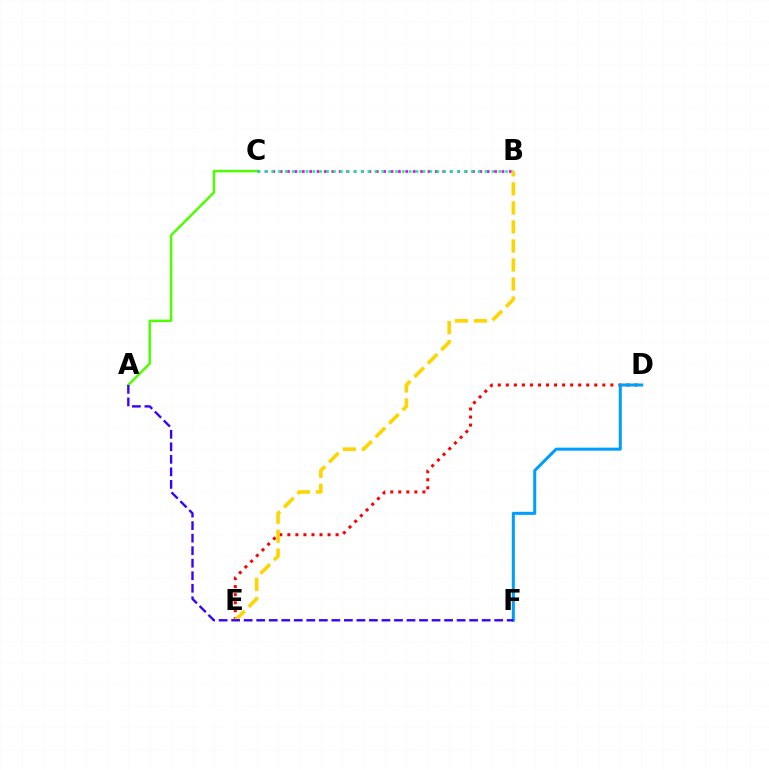{('A', 'C'): [{'color': '#4fff00', 'line_style': 'solid', 'thickness': 1.79}], ('B', 'C'): [{'color': '#ff00ed', 'line_style': 'dotted', 'thickness': 2.01}, {'color': '#00ff86', 'line_style': 'dotted', 'thickness': 1.87}], ('D', 'E'): [{'color': '#ff0000', 'line_style': 'dotted', 'thickness': 2.18}], ('B', 'E'): [{'color': '#ffd500', 'line_style': 'dashed', 'thickness': 2.59}], ('D', 'F'): [{'color': '#009eff', 'line_style': 'solid', 'thickness': 2.18}], ('A', 'F'): [{'color': '#3700ff', 'line_style': 'dashed', 'thickness': 1.7}]}